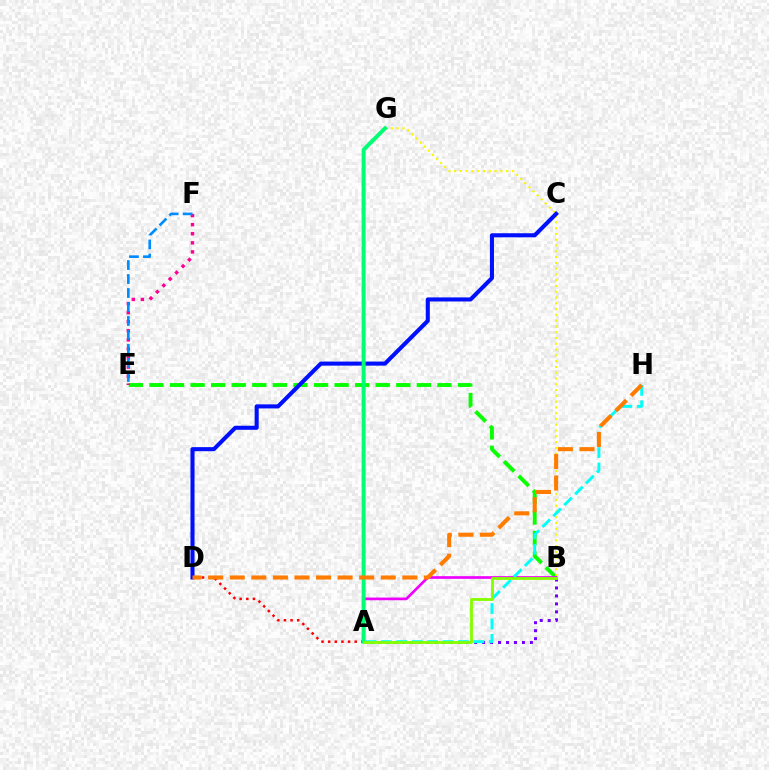{('B', 'E'): [{'color': '#08ff00', 'line_style': 'dashed', 'thickness': 2.79}], ('A', 'D'): [{'color': '#ff0000', 'line_style': 'dotted', 'thickness': 1.8}], ('B', 'G'): [{'color': '#fcf500', 'line_style': 'dotted', 'thickness': 1.57}], ('C', 'D'): [{'color': '#0010ff', 'line_style': 'solid', 'thickness': 2.93}], ('A', 'B'): [{'color': '#ee00ff', 'line_style': 'solid', 'thickness': 1.93}, {'color': '#7200ff', 'line_style': 'dotted', 'thickness': 2.16}, {'color': '#84ff00', 'line_style': 'solid', 'thickness': 2.04}], ('A', 'G'): [{'color': '#00ff74', 'line_style': 'solid', 'thickness': 2.86}], ('E', 'F'): [{'color': '#ff0094', 'line_style': 'dotted', 'thickness': 2.47}, {'color': '#008cff', 'line_style': 'dashed', 'thickness': 1.9}], ('A', 'H'): [{'color': '#00fff6', 'line_style': 'dashed', 'thickness': 2.09}], ('D', 'H'): [{'color': '#ff7c00', 'line_style': 'dashed', 'thickness': 2.93}]}